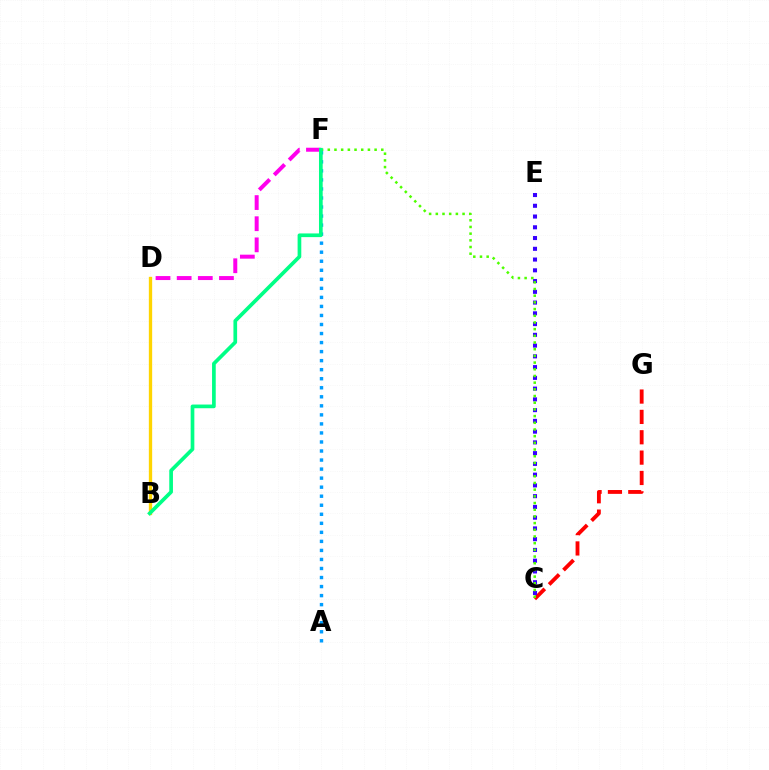{('B', 'D'): [{'color': '#ffd500', 'line_style': 'solid', 'thickness': 2.4}], ('D', 'F'): [{'color': '#ff00ed', 'line_style': 'dashed', 'thickness': 2.87}], ('C', 'G'): [{'color': '#ff0000', 'line_style': 'dashed', 'thickness': 2.76}], ('A', 'F'): [{'color': '#009eff', 'line_style': 'dotted', 'thickness': 2.46}], ('C', 'E'): [{'color': '#3700ff', 'line_style': 'dotted', 'thickness': 2.92}], ('C', 'F'): [{'color': '#4fff00', 'line_style': 'dotted', 'thickness': 1.82}], ('B', 'F'): [{'color': '#00ff86', 'line_style': 'solid', 'thickness': 2.66}]}